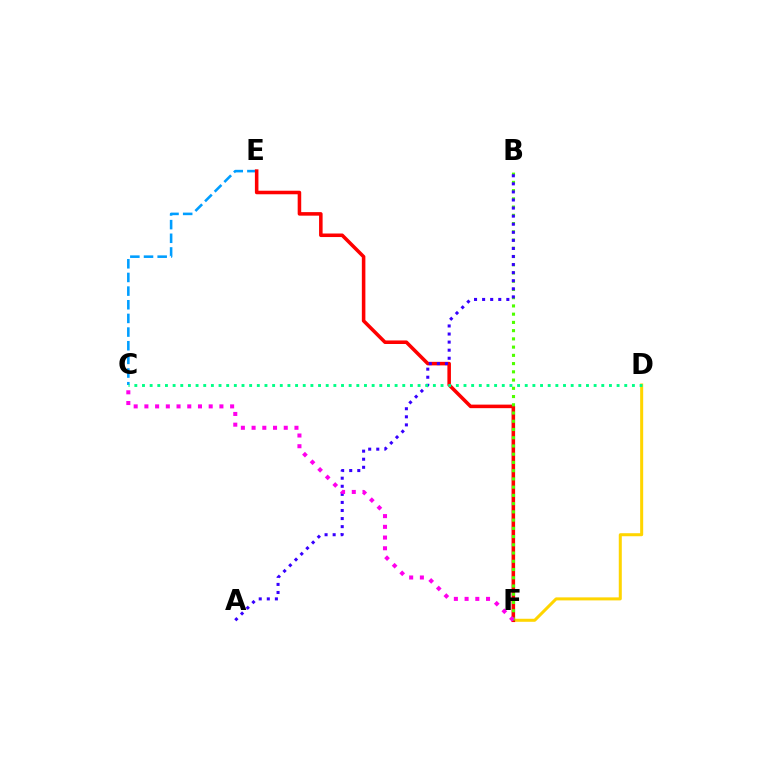{('C', 'E'): [{'color': '#009eff', 'line_style': 'dashed', 'thickness': 1.86}], ('D', 'F'): [{'color': '#ffd500', 'line_style': 'solid', 'thickness': 2.18}], ('E', 'F'): [{'color': '#ff0000', 'line_style': 'solid', 'thickness': 2.55}], ('B', 'F'): [{'color': '#4fff00', 'line_style': 'dotted', 'thickness': 2.24}], ('A', 'B'): [{'color': '#3700ff', 'line_style': 'dotted', 'thickness': 2.19}], ('C', 'D'): [{'color': '#00ff86', 'line_style': 'dotted', 'thickness': 2.08}], ('C', 'F'): [{'color': '#ff00ed', 'line_style': 'dotted', 'thickness': 2.91}]}